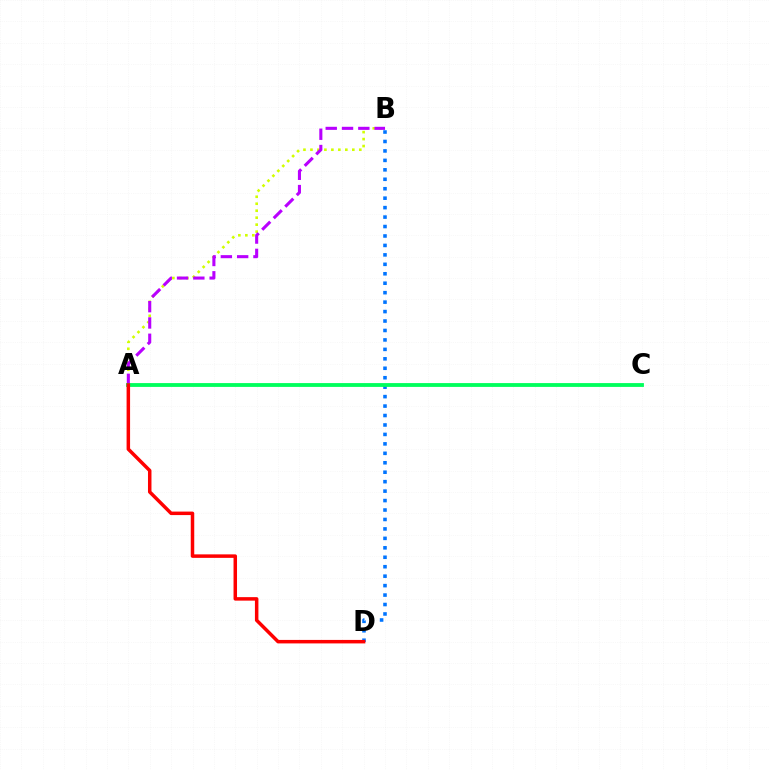{('A', 'B'): [{'color': '#d1ff00', 'line_style': 'dotted', 'thickness': 1.9}, {'color': '#b900ff', 'line_style': 'dashed', 'thickness': 2.21}], ('B', 'D'): [{'color': '#0074ff', 'line_style': 'dotted', 'thickness': 2.57}], ('A', 'C'): [{'color': '#00ff5c', 'line_style': 'solid', 'thickness': 2.75}], ('A', 'D'): [{'color': '#ff0000', 'line_style': 'solid', 'thickness': 2.51}]}